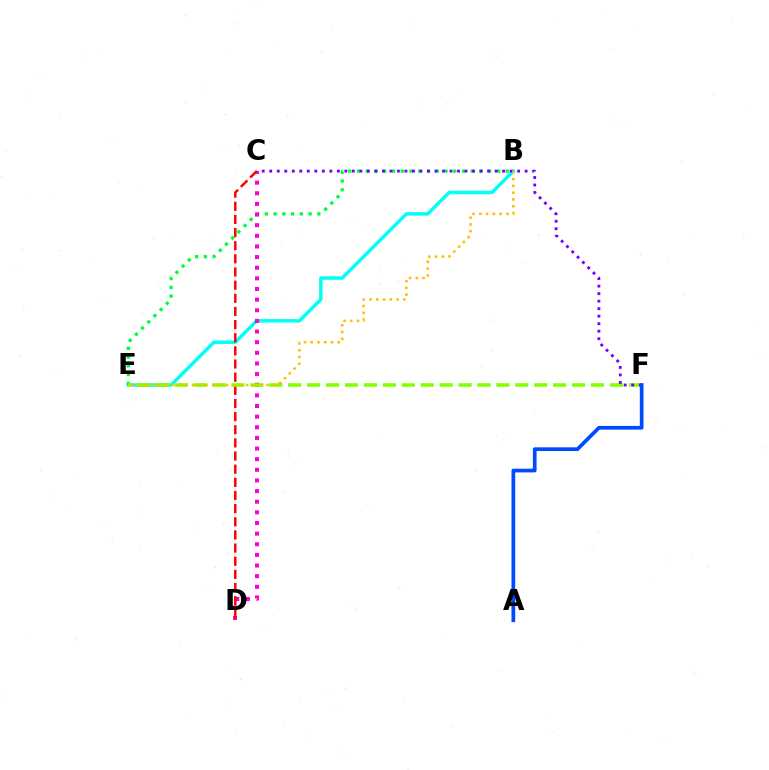{('B', 'E'): [{'color': '#00fff6', 'line_style': 'solid', 'thickness': 2.49}, {'color': '#00ff39', 'line_style': 'dotted', 'thickness': 2.38}, {'color': '#ffbd00', 'line_style': 'dotted', 'thickness': 1.84}], ('C', 'D'): [{'color': '#ff00cf', 'line_style': 'dotted', 'thickness': 2.89}, {'color': '#ff0000', 'line_style': 'dashed', 'thickness': 1.79}], ('E', 'F'): [{'color': '#84ff00', 'line_style': 'dashed', 'thickness': 2.57}], ('C', 'F'): [{'color': '#7200ff', 'line_style': 'dotted', 'thickness': 2.04}], ('A', 'F'): [{'color': '#004bff', 'line_style': 'solid', 'thickness': 2.67}]}